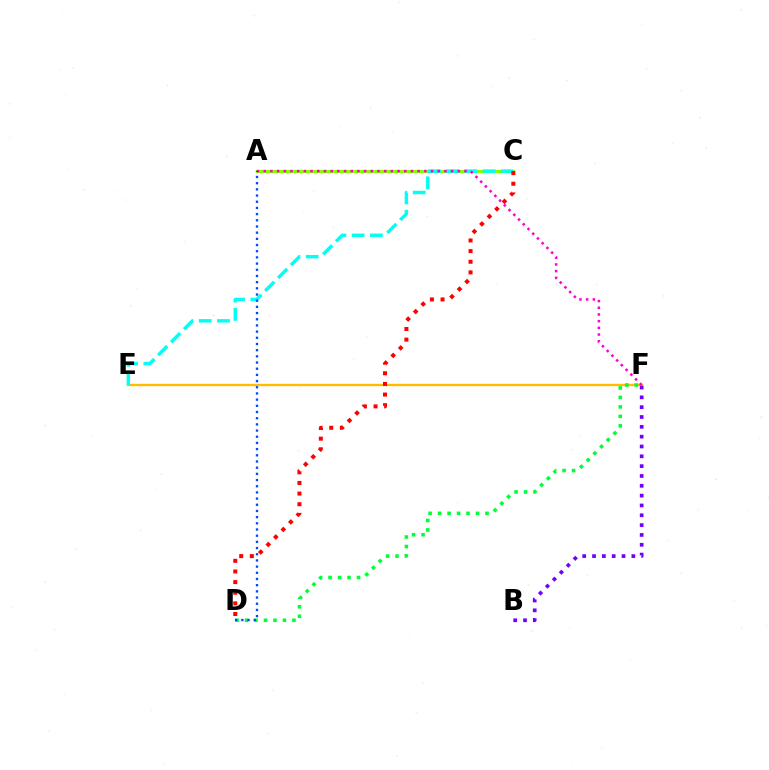{('A', 'C'): [{'color': '#84ff00', 'line_style': 'solid', 'thickness': 2.3}], ('E', 'F'): [{'color': '#ffbd00', 'line_style': 'solid', 'thickness': 1.7}], ('C', 'E'): [{'color': '#00fff6', 'line_style': 'dashed', 'thickness': 2.48}], ('A', 'F'): [{'color': '#ff00cf', 'line_style': 'dotted', 'thickness': 1.82}], ('B', 'F'): [{'color': '#7200ff', 'line_style': 'dotted', 'thickness': 2.67}], ('D', 'F'): [{'color': '#00ff39', 'line_style': 'dotted', 'thickness': 2.58}], ('C', 'D'): [{'color': '#ff0000', 'line_style': 'dotted', 'thickness': 2.89}], ('A', 'D'): [{'color': '#004bff', 'line_style': 'dotted', 'thickness': 1.68}]}